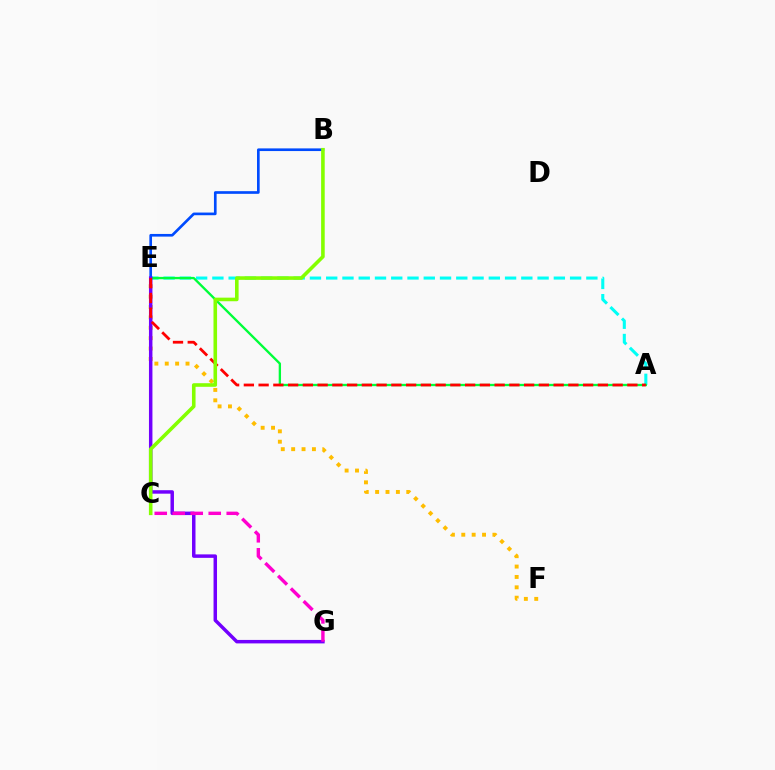{('A', 'E'): [{'color': '#00fff6', 'line_style': 'dashed', 'thickness': 2.21}, {'color': '#00ff39', 'line_style': 'solid', 'thickness': 1.68}, {'color': '#ff0000', 'line_style': 'dashed', 'thickness': 2.0}], ('B', 'E'): [{'color': '#004bff', 'line_style': 'solid', 'thickness': 1.92}], ('E', 'F'): [{'color': '#ffbd00', 'line_style': 'dotted', 'thickness': 2.82}], ('E', 'G'): [{'color': '#7200ff', 'line_style': 'solid', 'thickness': 2.5}], ('C', 'G'): [{'color': '#ff00cf', 'line_style': 'dashed', 'thickness': 2.44}], ('B', 'C'): [{'color': '#84ff00', 'line_style': 'solid', 'thickness': 2.59}]}